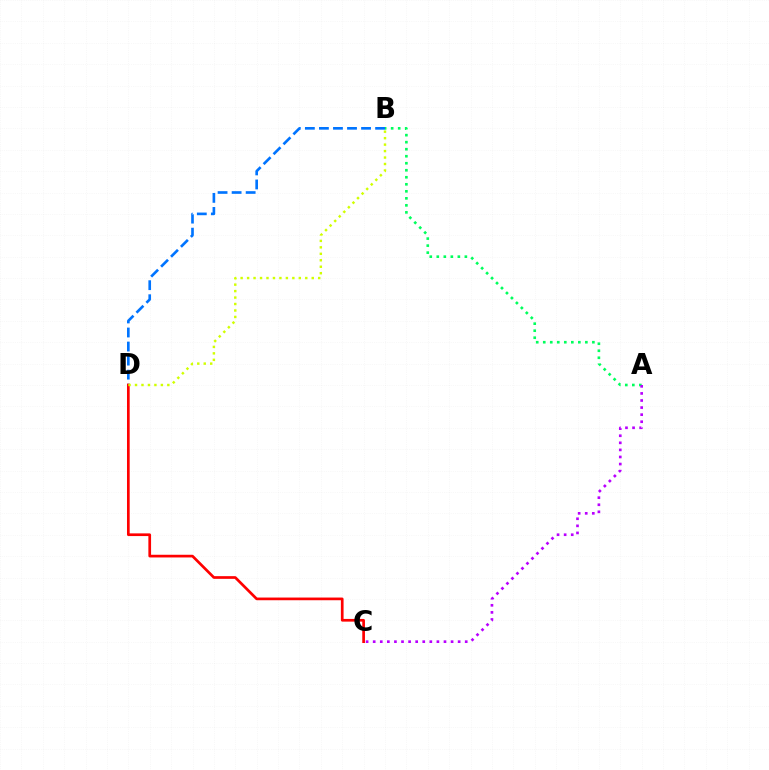{('A', 'B'): [{'color': '#00ff5c', 'line_style': 'dotted', 'thickness': 1.91}], ('A', 'C'): [{'color': '#b900ff', 'line_style': 'dotted', 'thickness': 1.92}], ('B', 'D'): [{'color': '#0074ff', 'line_style': 'dashed', 'thickness': 1.91}, {'color': '#d1ff00', 'line_style': 'dotted', 'thickness': 1.76}], ('C', 'D'): [{'color': '#ff0000', 'line_style': 'solid', 'thickness': 1.94}]}